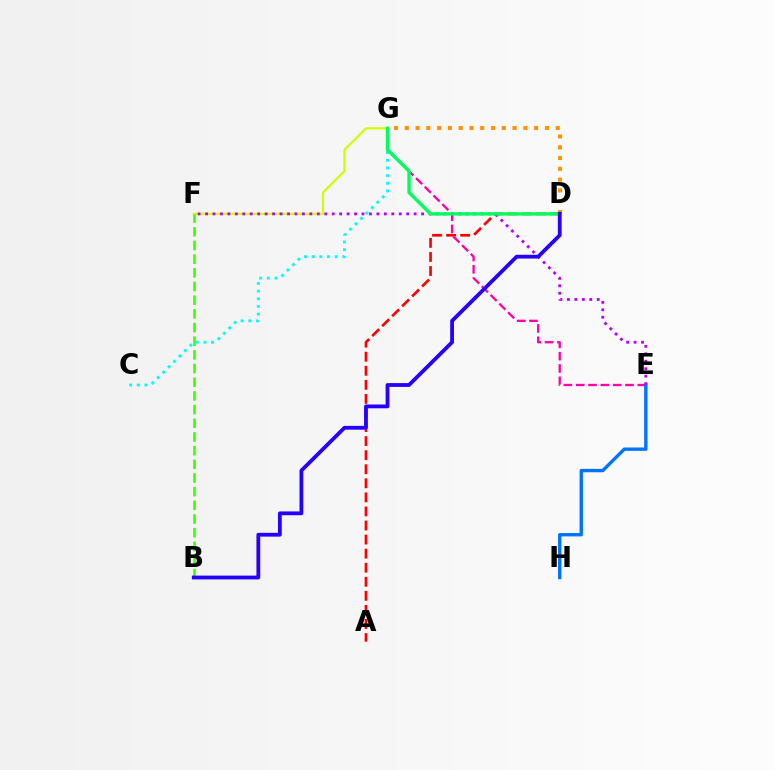{('A', 'D'): [{'color': '#ff0000', 'line_style': 'dashed', 'thickness': 1.91}], ('D', 'G'): [{'color': '#ff9400', 'line_style': 'dotted', 'thickness': 2.93}, {'color': '#00ff5c', 'line_style': 'solid', 'thickness': 2.44}], ('E', 'G'): [{'color': '#ff00ac', 'line_style': 'dashed', 'thickness': 1.67}], ('E', 'H'): [{'color': '#0074ff', 'line_style': 'solid', 'thickness': 2.42}], ('F', 'G'): [{'color': '#d1ff00', 'line_style': 'solid', 'thickness': 1.6}], ('C', 'G'): [{'color': '#00fff6', 'line_style': 'dotted', 'thickness': 2.08}], ('E', 'F'): [{'color': '#b900ff', 'line_style': 'dotted', 'thickness': 2.02}], ('B', 'F'): [{'color': '#3dff00', 'line_style': 'dashed', 'thickness': 1.86}], ('B', 'D'): [{'color': '#2500ff', 'line_style': 'solid', 'thickness': 2.73}]}